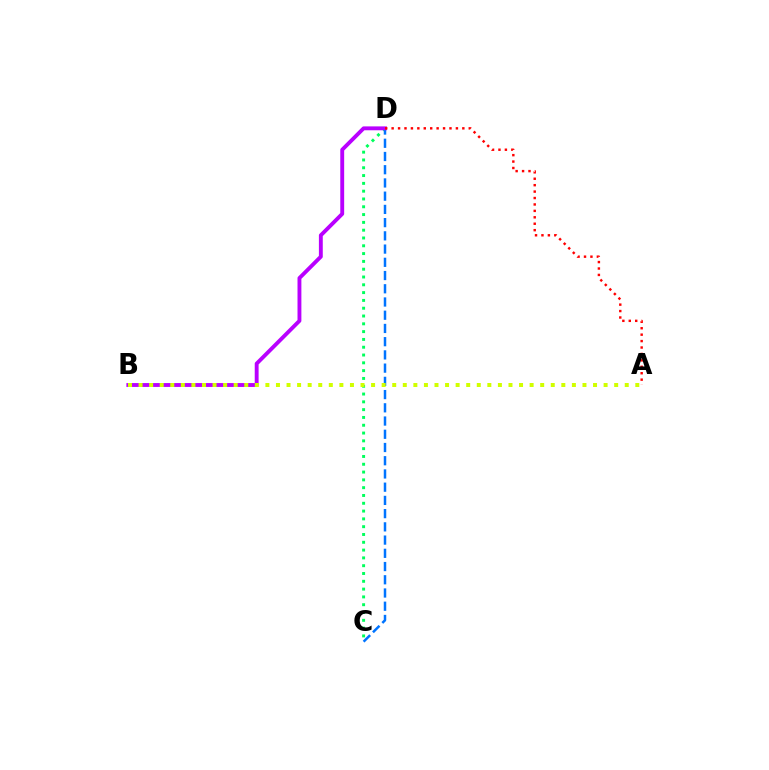{('C', 'D'): [{'color': '#00ff5c', 'line_style': 'dotted', 'thickness': 2.12}, {'color': '#0074ff', 'line_style': 'dashed', 'thickness': 1.8}], ('B', 'D'): [{'color': '#b900ff', 'line_style': 'solid', 'thickness': 2.79}], ('A', 'D'): [{'color': '#ff0000', 'line_style': 'dotted', 'thickness': 1.75}], ('A', 'B'): [{'color': '#d1ff00', 'line_style': 'dotted', 'thickness': 2.87}]}